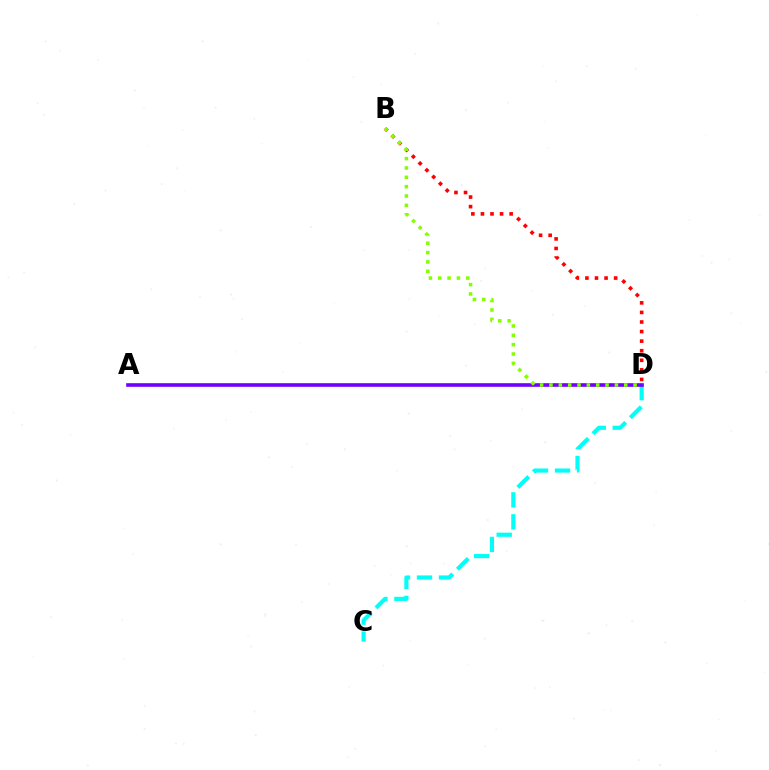{('C', 'D'): [{'color': '#00fff6', 'line_style': 'dashed', 'thickness': 2.99}], ('A', 'D'): [{'color': '#7200ff', 'line_style': 'solid', 'thickness': 2.61}], ('B', 'D'): [{'color': '#ff0000', 'line_style': 'dotted', 'thickness': 2.6}, {'color': '#84ff00', 'line_style': 'dotted', 'thickness': 2.54}]}